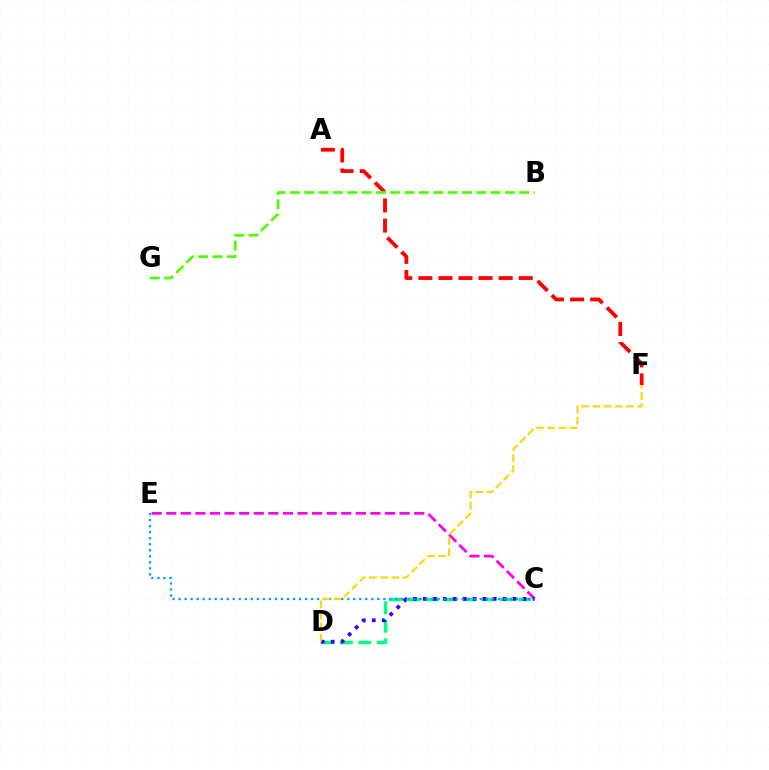{('C', 'D'): [{'color': '#00ff86', 'line_style': 'dashed', 'thickness': 2.51}, {'color': '#3700ff', 'line_style': 'dotted', 'thickness': 2.71}], ('A', 'F'): [{'color': '#ff0000', 'line_style': 'dashed', 'thickness': 2.73}], ('C', 'E'): [{'color': '#ff00ed', 'line_style': 'dashed', 'thickness': 1.98}, {'color': '#009eff', 'line_style': 'dotted', 'thickness': 1.64}], ('B', 'G'): [{'color': '#4fff00', 'line_style': 'dashed', 'thickness': 1.95}], ('D', 'F'): [{'color': '#ffd500', 'line_style': 'dashed', 'thickness': 1.51}]}